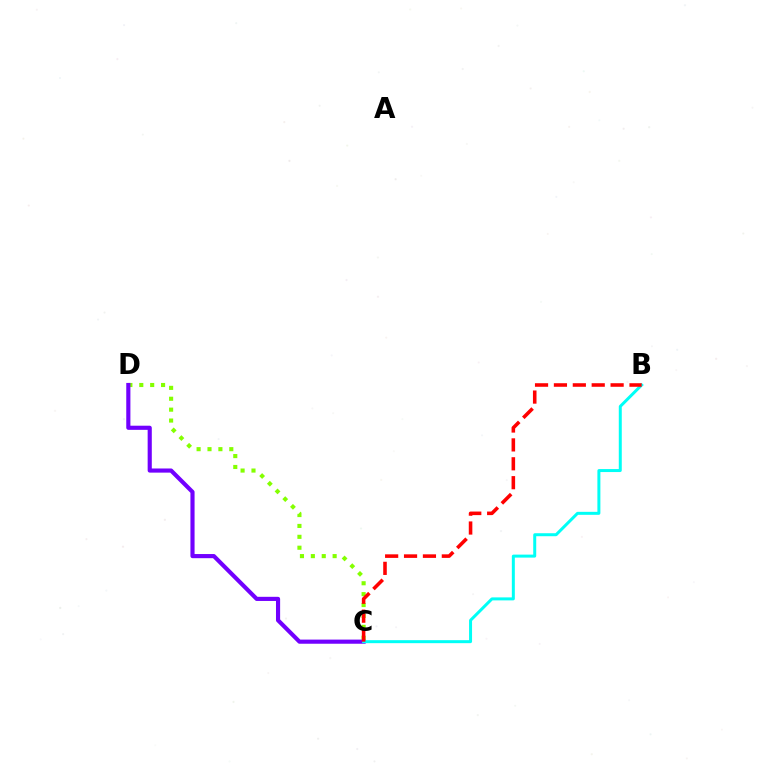{('C', 'D'): [{'color': '#84ff00', 'line_style': 'dotted', 'thickness': 2.96}, {'color': '#7200ff', 'line_style': 'solid', 'thickness': 2.98}], ('B', 'C'): [{'color': '#00fff6', 'line_style': 'solid', 'thickness': 2.16}, {'color': '#ff0000', 'line_style': 'dashed', 'thickness': 2.57}]}